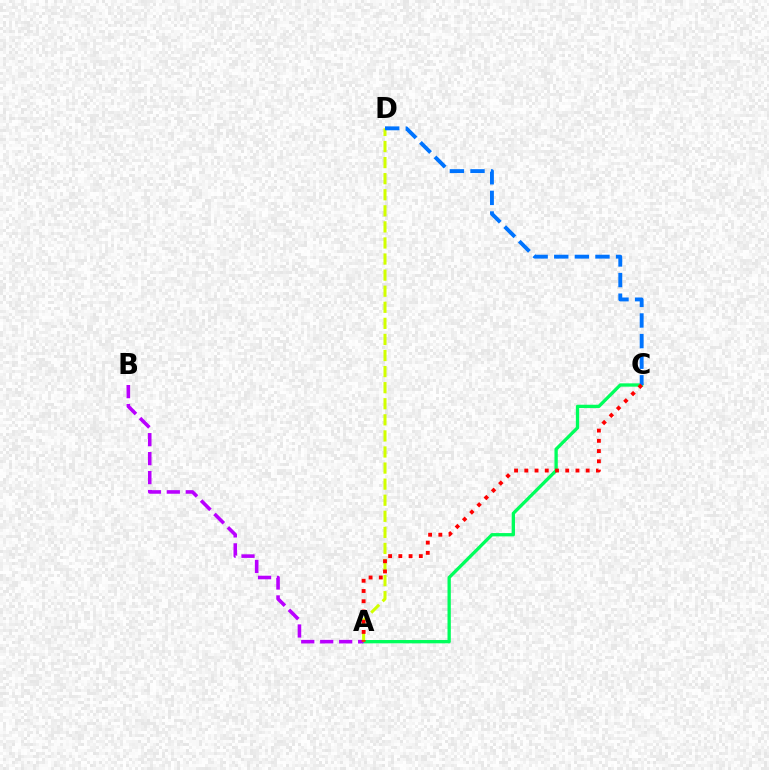{('A', 'C'): [{'color': '#00ff5c', 'line_style': 'solid', 'thickness': 2.38}, {'color': '#ff0000', 'line_style': 'dotted', 'thickness': 2.78}], ('A', 'B'): [{'color': '#b900ff', 'line_style': 'dashed', 'thickness': 2.58}], ('A', 'D'): [{'color': '#d1ff00', 'line_style': 'dashed', 'thickness': 2.18}], ('C', 'D'): [{'color': '#0074ff', 'line_style': 'dashed', 'thickness': 2.8}]}